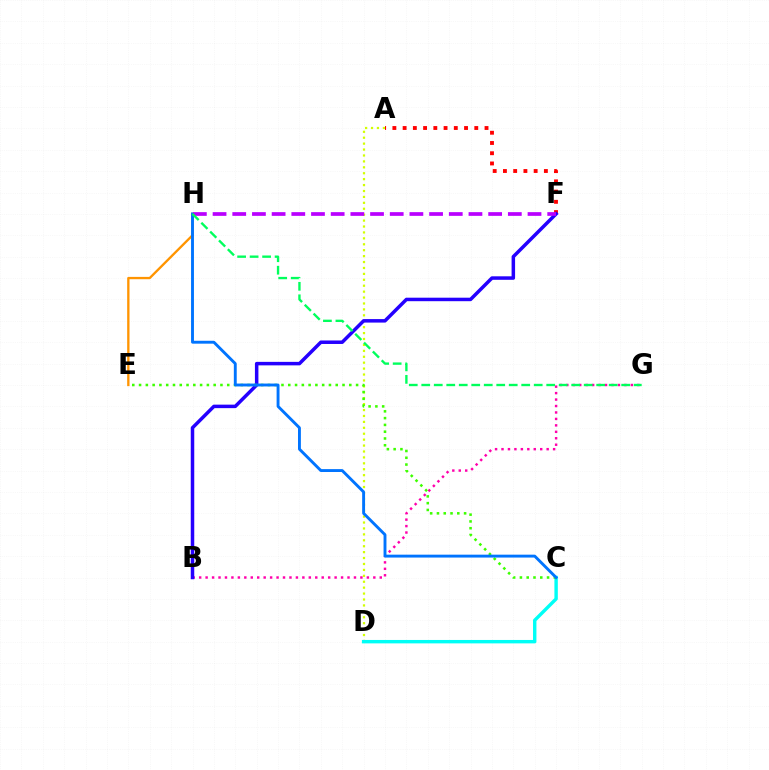{('E', 'H'): [{'color': '#ff9400', 'line_style': 'solid', 'thickness': 1.68}], ('A', 'D'): [{'color': '#d1ff00', 'line_style': 'dotted', 'thickness': 1.61}], ('B', 'G'): [{'color': '#ff00ac', 'line_style': 'dotted', 'thickness': 1.75}], ('C', 'D'): [{'color': '#00fff6', 'line_style': 'solid', 'thickness': 2.46}], ('A', 'F'): [{'color': '#ff0000', 'line_style': 'dotted', 'thickness': 2.78}], ('B', 'F'): [{'color': '#2500ff', 'line_style': 'solid', 'thickness': 2.52}], ('C', 'E'): [{'color': '#3dff00', 'line_style': 'dotted', 'thickness': 1.84}], ('C', 'H'): [{'color': '#0074ff', 'line_style': 'solid', 'thickness': 2.08}], ('F', 'H'): [{'color': '#b900ff', 'line_style': 'dashed', 'thickness': 2.67}], ('G', 'H'): [{'color': '#00ff5c', 'line_style': 'dashed', 'thickness': 1.7}]}